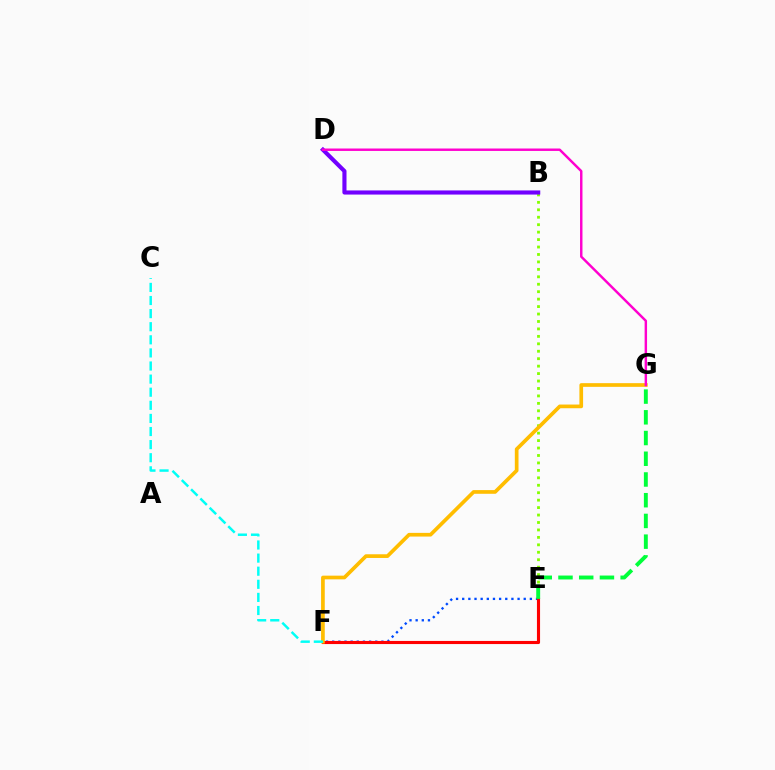{('E', 'F'): [{'color': '#004bff', 'line_style': 'dotted', 'thickness': 1.67}, {'color': '#ff0000', 'line_style': 'solid', 'thickness': 2.25}], ('B', 'E'): [{'color': '#84ff00', 'line_style': 'dotted', 'thickness': 2.02}], ('B', 'D'): [{'color': '#7200ff', 'line_style': 'solid', 'thickness': 2.97}], ('F', 'G'): [{'color': '#ffbd00', 'line_style': 'solid', 'thickness': 2.66}], ('E', 'G'): [{'color': '#00ff39', 'line_style': 'dashed', 'thickness': 2.82}], ('D', 'G'): [{'color': '#ff00cf', 'line_style': 'solid', 'thickness': 1.76}], ('C', 'F'): [{'color': '#00fff6', 'line_style': 'dashed', 'thickness': 1.78}]}